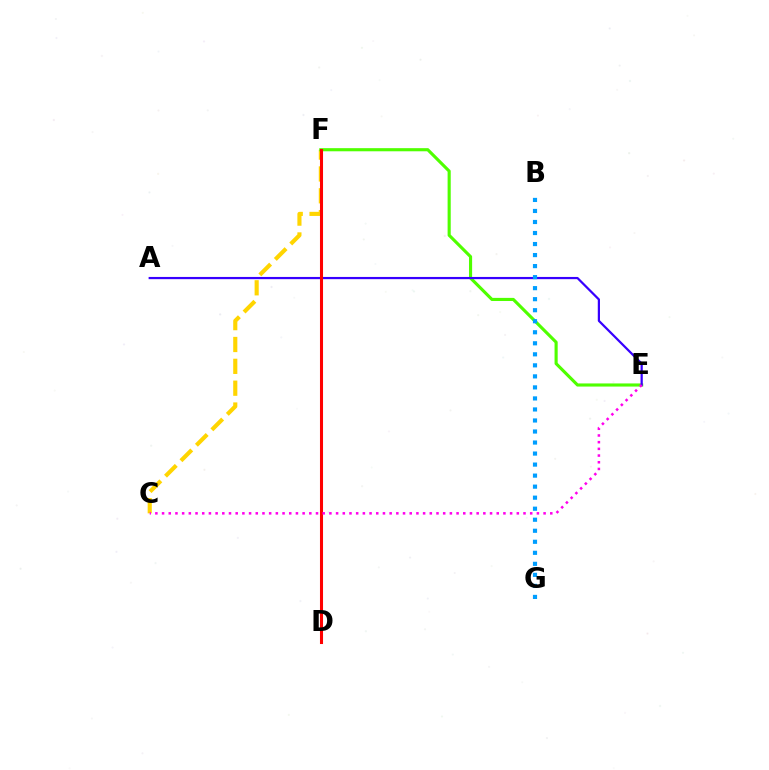{('C', 'F'): [{'color': '#ffd500', 'line_style': 'dashed', 'thickness': 2.97}], ('E', 'F'): [{'color': '#4fff00', 'line_style': 'solid', 'thickness': 2.25}], ('A', 'E'): [{'color': '#3700ff', 'line_style': 'solid', 'thickness': 1.6}], ('D', 'F'): [{'color': '#00ff86', 'line_style': 'solid', 'thickness': 1.8}, {'color': '#ff0000', 'line_style': 'solid', 'thickness': 2.2}], ('C', 'E'): [{'color': '#ff00ed', 'line_style': 'dotted', 'thickness': 1.82}], ('B', 'G'): [{'color': '#009eff', 'line_style': 'dotted', 'thickness': 3.0}]}